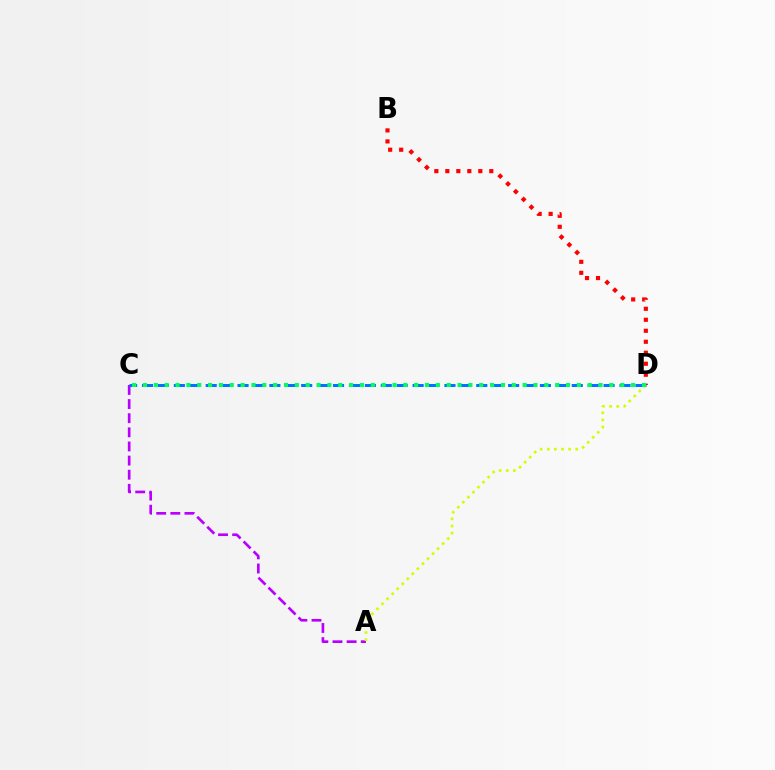{('B', 'D'): [{'color': '#ff0000', 'line_style': 'dotted', 'thickness': 2.99}], ('A', 'C'): [{'color': '#b900ff', 'line_style': 'dashed', 'thickness': 1.92}], ('A', 'D'): [{'color': '#d1ff00', 'line_style': 'dotted', 'thickness': 1.93}], ('C', 'D'): [{'color': '#0074ff', 'line_style': 'dashed', 'thickness': 2.16}, {'color': '#00ff5c', 'line_style': 'dotted', 'thickness': 2.95}]}